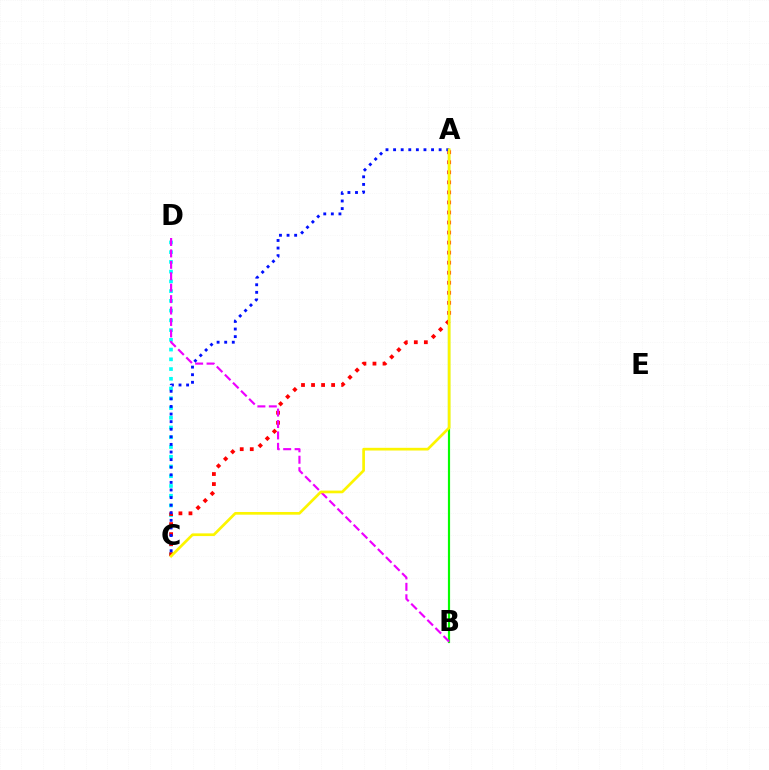{('A', 'B'): [{'color': '#08ff00', 'line_style': 'solid', 'thickness': 1.57}], ('C', 'D'): [{'color': '#00fff6', 'line_style': 'dotted', 'thickness': 2.65}], ('A', 'C'): [{'color': '#ff0000', 'line_style': 'dotted', 'thickness': 2.73}, {'color': '#0010ff', 'line_style': 'dotted', 'thickness': 2.06}, {'color': '#fcf500', 'line_style': 'solid', 'thickness': 1.94}], ('B', 'D'): [{'color': '#ee00ff', 'line_style': 'dashed', 'thickness': 1.55}]}